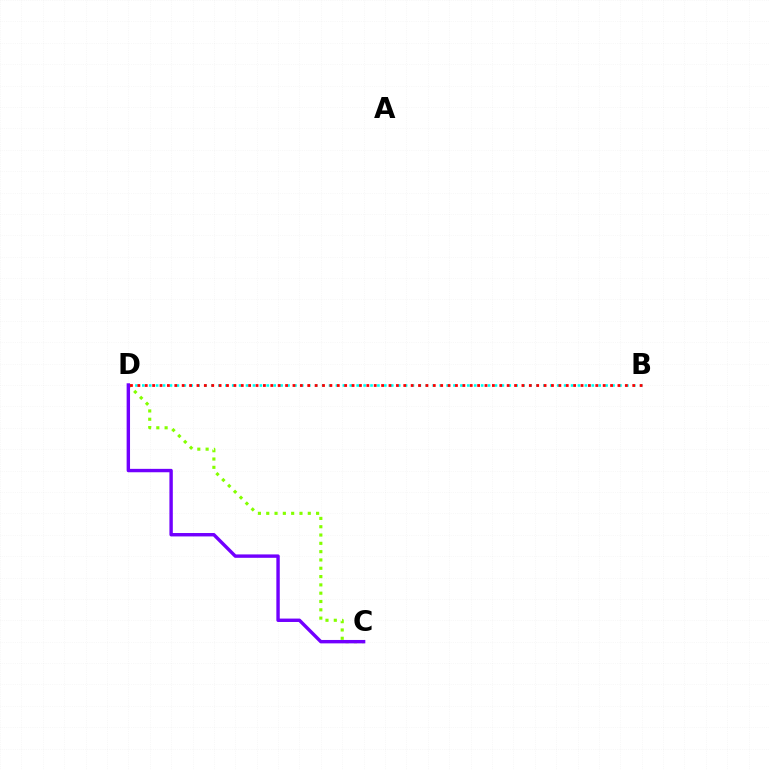{('B', 'D'): [{'color': '#00fff6', 'line_style': 'dotted', 'thickness': 1.88}, {'color': '#ff0000', 'line_style': 'dotted', 'thickness': 2.01}], ('C', 'D'): [{'color': '#84ff00', 'line_style': 'dotted', 'thickness': 2.26}, {'color': '#7200ff', 'line_style': 'solid', 'thickness': 2.45}]}